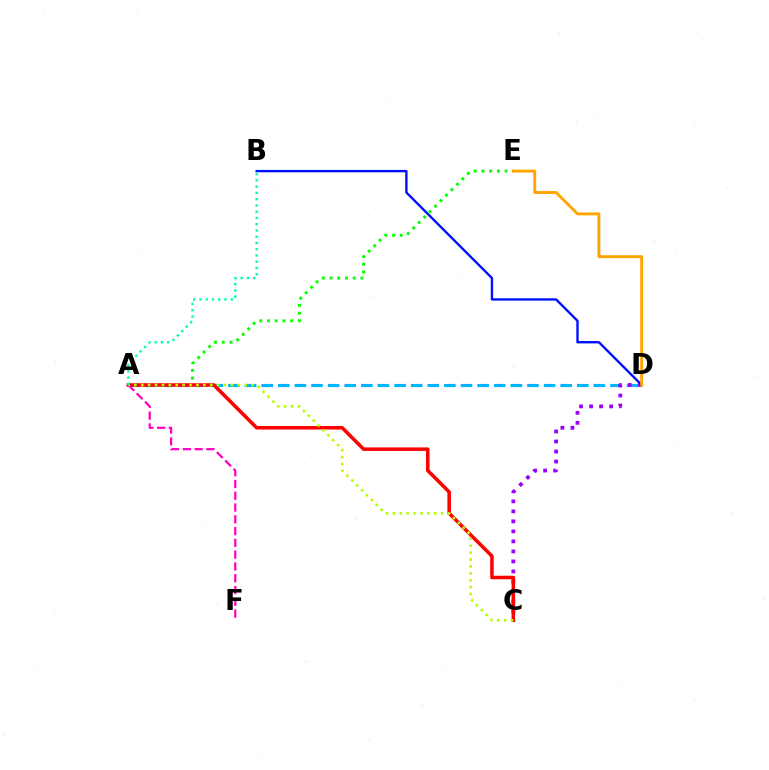{('A', 'D'): [{'color': '#00b5ff', 'line_style': 'dashed', 'thickness': 2.26}], ('C', 'D'): [{'color': '#9b00ff', 'line_style': 'dotted', 'thickness': 2.72}], ('A', 'E'): [{'color': '#08ff00', 'line_style': 'dotted', 'thickness': 2.1}], ('B', 'D'): [{'color': '#0010ff', 'line_style': 'solid', 'thickness': 1.71}], ('A', 'C'): [{'color': '#ff0000', 'line_style': 'solid', 'thickness': 2.54}, {'color': '#b3ff00', 'line_style': 'dotted', 'thickness': 1.87}], ('A', 'F'): [{'color': '#ff00bd', 'line_style': 'dashed', 'thickness': 1.6}], ('D', 'E'): [{'color': '#ffa500', 'line_style': 'solid', 'thickness': 2.11}], ('A', 'B'): [{'color': '#00ff9d', 'line_style': 'dotted', 'thickness': 1.7}]}